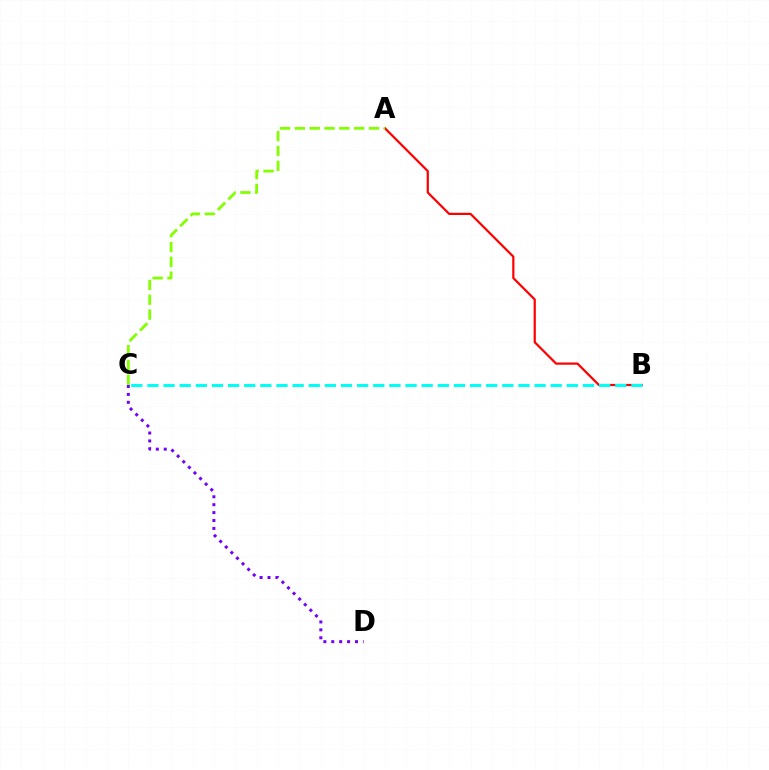{('A', 'B'): [{'color': '#ff0000', 'line_style': 'solid', 'thickness': 1.6}], ('A', 'C'): [{'color': '#84ff00', 'line_style': 'dashed', 'thickness': 2.01}], ('C', 'D'): [{'color': '#7200ff', 'line_style': 'dotted', 'thickness': 2.15}], ('B', 'C'): [{'color': '#00fff6', 'line_style': 'dashed', 'thickness': 2.19}]}